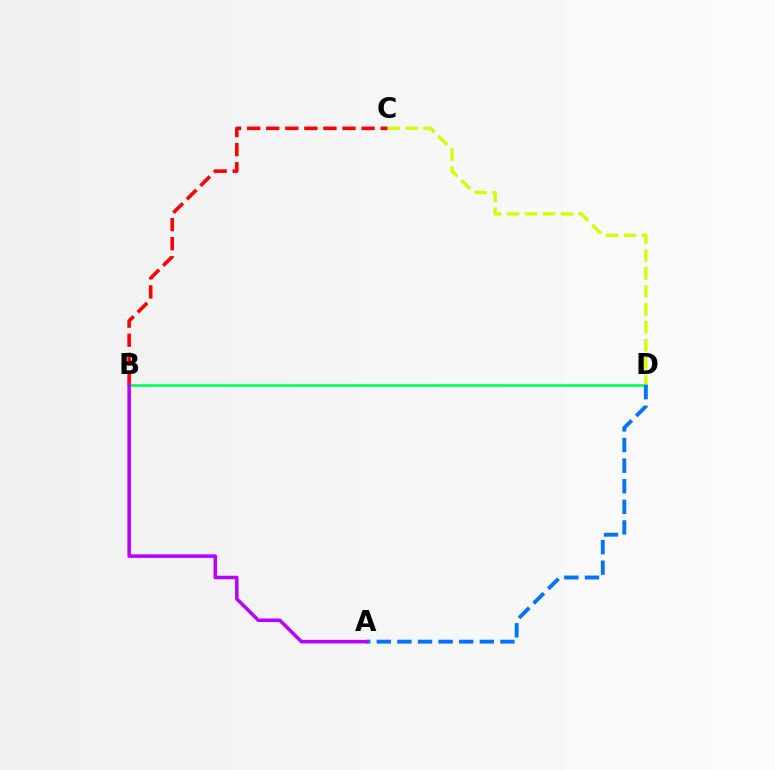{('C', 'D'): [{'color': '#d1ff00', 'line_style': 'dashed', 'thickness': 2.44}], ('B', 'C'): [{'color': '#ff0000', 'line_style': 'dashed', 'thickness': 2.59}], ('B', 'D'): [{'color': '#00ff5c', 'line_style': 'solid', 'thickness': 1.89}], ('A', 'D'): [{'color': '#0074ff', 'line_style': 'dashed', 'thickness': 2.8}], ('A', 'B'): [{'color': '#b900ff', 'line_style': 'solid', 'thickness': 2.54}]}